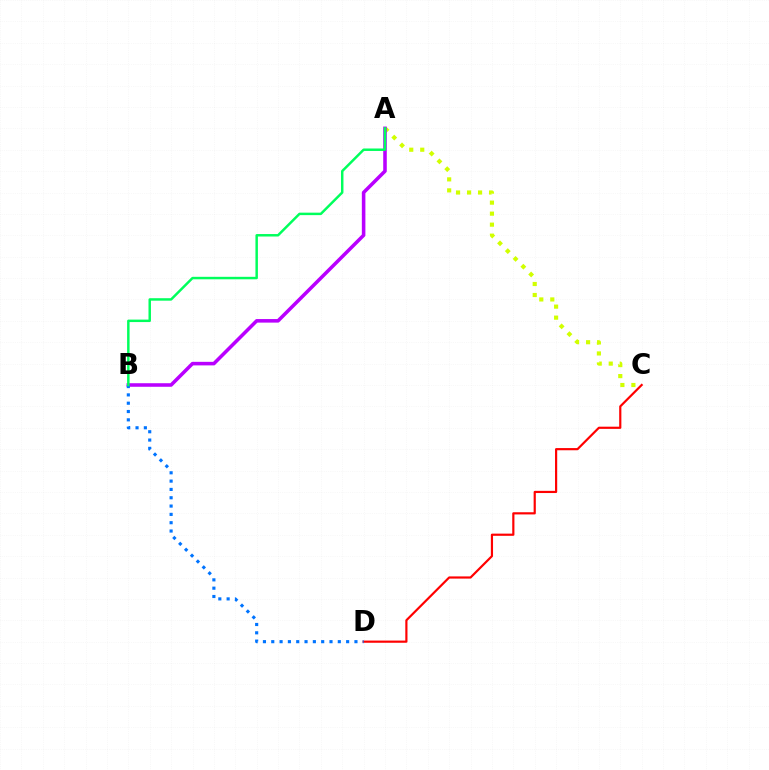{('A', 'C'): [{'color': '#d1ff00', 'line_style': 'dotted', 'thickness': 2.99}], ('C', 'D'): [{'color': '#ff0000', 'line_style': 'solid', 'thickness': 1.57}], ('A', 'B'): [{'color': '#b900ff', 'line_style': 'solid', 'thickness': 2.56}, {'color': '#00ff5c', 'line_style': 'solid', 'thickness': 1.78}], ('B', 'D'): [{'color': '#0074ff', 'line_style': 'dotted', 'thickness': 2.26}]}